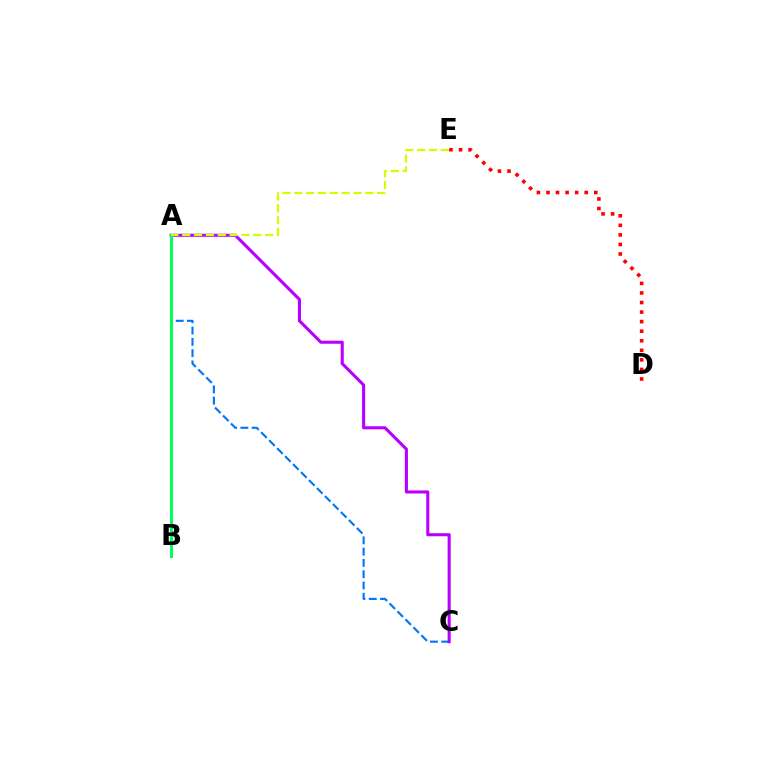{('A', 'C'): [{'color': '#0074ff', 'line_style': 'dashed', 'thickness': 1.53}, {'color': '#b900ff', 'line_style': 'solid', 'thickness': 2.22}], ('D', 'E'): [{'color': '#ff0000', 'line_style': 'dotted', 'thickness': 2.6}], ('A', 'B'): [{'color': '#00ff5c', 'line_style': 'solid', 'thickness': 2.16}], ('A', 'E'): [{'color': '#d1ff00', 'line_style': 'dashed', 'thickness': 1.61}]}